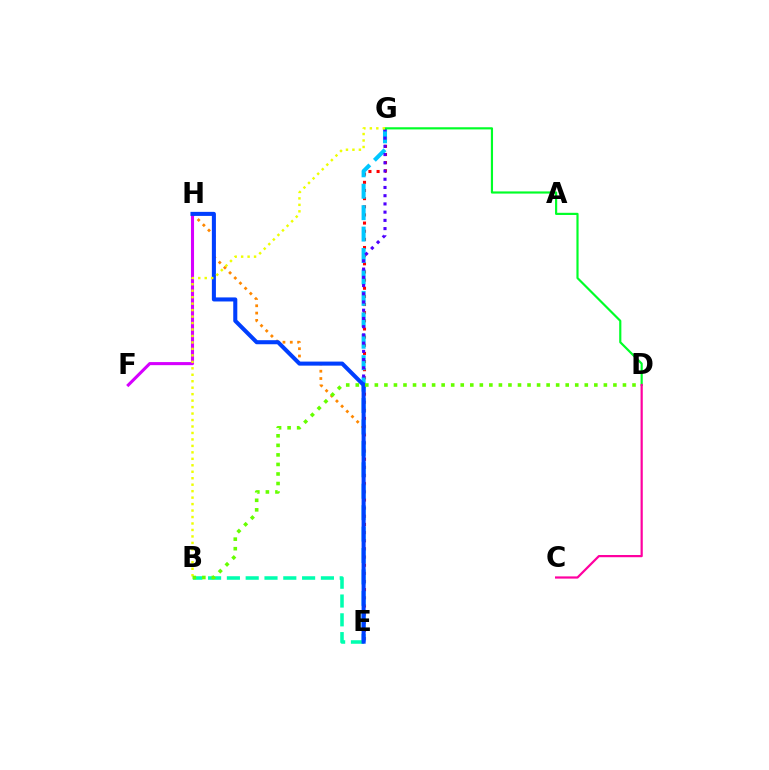{('E', 'G'): [{'color': '#ff0000', 'line_style': 'dotted', 'thickness': 2.21}, {'color': '#00c7ff', 'line_style': 'dashed', 'thickness': 2.91}, {'color': '#4f00ff', 'line_style': 'dotted', 'thickness': 2.24}], ('B', 'E'): [{'color': '#00ffaf', 'line_style': 'dashed', 'thickness': 2.55}], ('E', 'H'): [{'color': '#ff8800', 'line_style': 'dotted', 'thickness': 1.99}, {'color': '#003fff', 'line_style': 'solid', 'thickness': 2.92}], ('D', 'G'): [{'color': '#00ff27', 'line_style': 'solid', 'thickness': 1.56}], ('C', 'D'): [{'color': '#ff00a0', 'line_style': 'solid', 'thickness': 1.59}], ('F', 'H'): [{'color': '#d600ff', 'line_style': 'solid', 'thickness': 2.21}], ('B', 'G'): [{'color': '#eeff00', 'line_style': 'dotted', 'thickness': 1.76}], ('B', 'D'): [{'color': '#66ff00', 'line_style': 'dotted', 'thickness': 2.59}]}